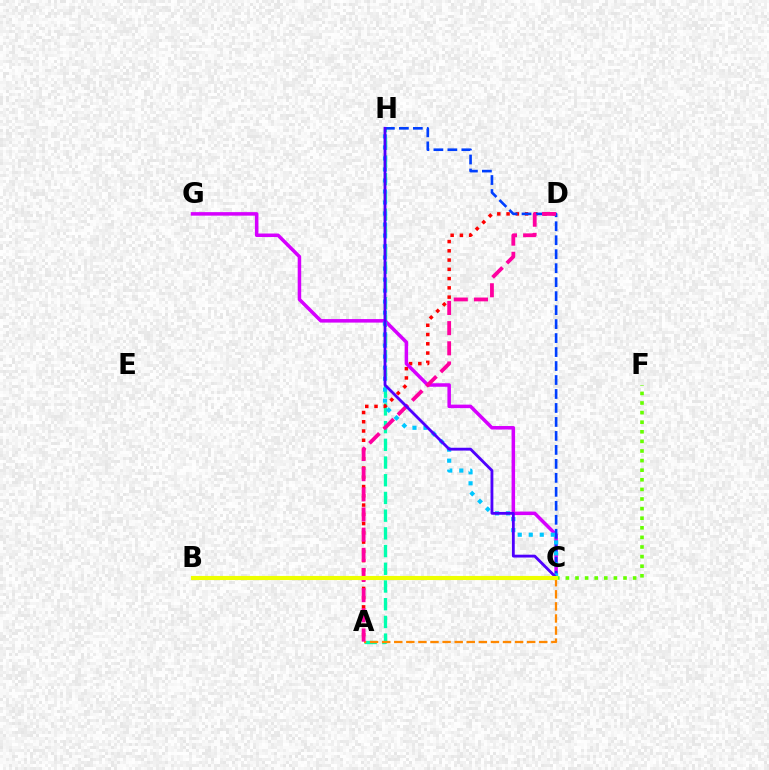{('A', 'H'): [{'color': '#00ffaf', 'line_style': 'dashed', 'thickness': 2.41}], ('A', 'C'): [{'color': '#ff8800', 'line_style': 'dashed', 'thickness': 1.64}], ('A', 'D'): [{'color': '#ff0000', 'line_style': 'dotted', 'thickness': 2.52}, {'color': '#ff00a0', 'line_style': 'dashed', 'thickness': 2.74}], ('C', 'G'): [{'color': '#d600ff', 'line_style': 'solid', 'thickness': 2.53}], ('C', 'H'): [{'color': '#003fff', 'line_style': 'dashed', 'thickness': 1.9}, {'color': '#00c7ff', 'line_style': 'dotted', 'thickness': 2.99}, {'color': '#4f00ff', 'line_style': 'solid', 'thickness': 2.04}], ('C', 'F'): [{'color': '#66ff00', 'line_style': 'dotted', 'thickness': 2.61}], ('B', 'C'): [{'color': '#00ff27', 'line_style': 'solid', 'thickness': 2.78}, {'color': '#eeff00', 'line_style': 'solid', 'thickness': 2.96}]}